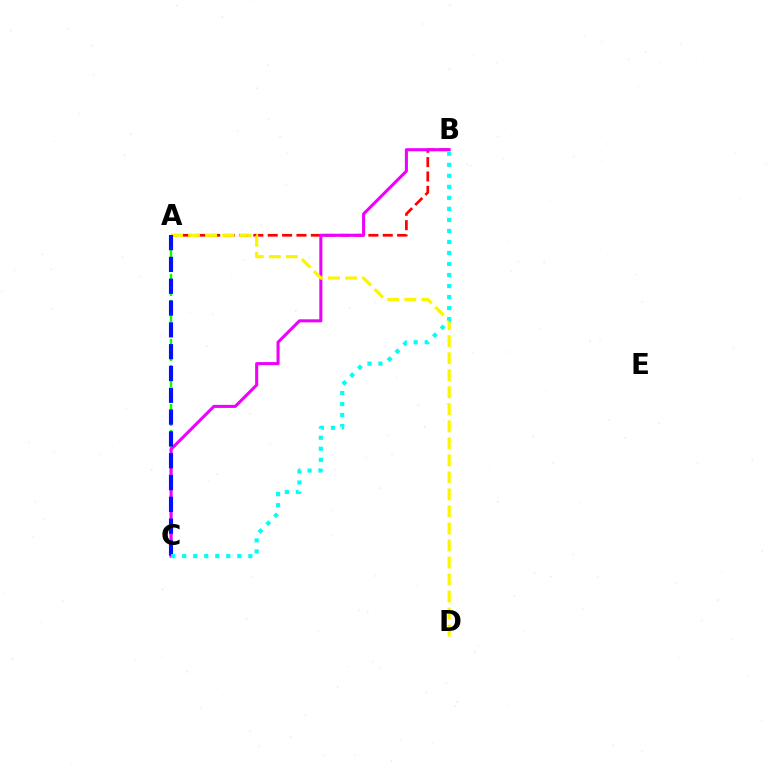{('A', 'C'): [{'color': '#08ff00', 'line_style': 'dashed', 'thickness': 1.77}, {'color': '#0010ff', 'line_style': 'dashed', 'thickness': 2.96}], ('A', 'B'): [{'color': '#ff0000', 'line_style': 'dashed', 'thickness': 1.95}], ('B', 'C'): [{'color': '#ee00ff', 'line_style': 'solid', 'thickness': 2.2}, {'color': '#00fff6', 'line_style': 'dotted', 'thickness': 2.99}], ('A', 'D'): [{'color': '#fcf500', 'line_style': 'dashed', 'thickness': 2.31}]}